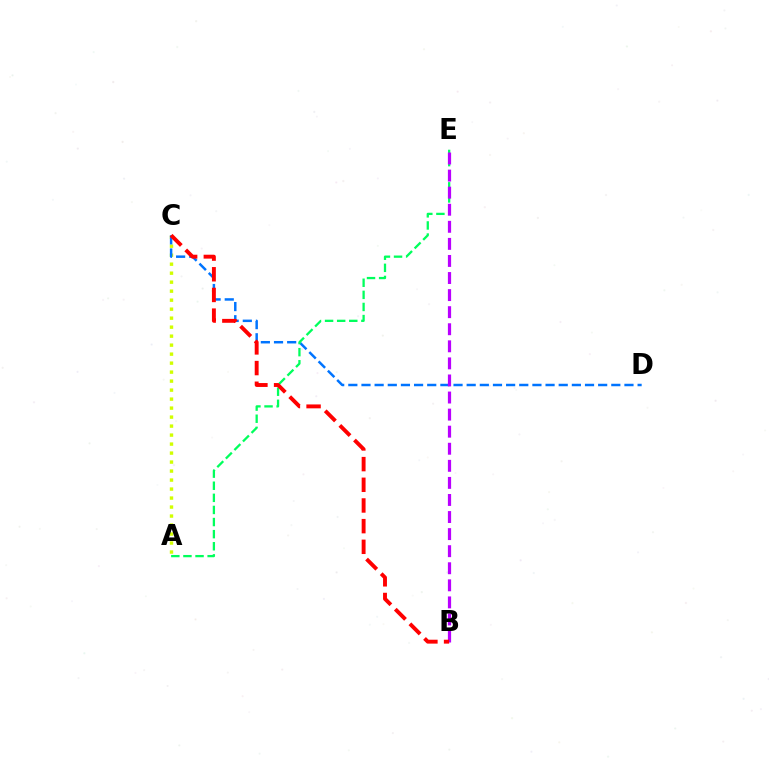{('A', 'C'): [{'color': '#d1ff00', 'line_style': 'dotted', 'thickness': 2.44}], ('C', 'D'): [{'color': '#0074ff', 'line_style': 'dashed', 'thickness': 1.79}], ('A', 'E'): [{'color': '#00ff5c', 'line_style': 'dashed', 'thickness': 1.64}], ('B', 'E'): [{'color': '#b900ff', 'line_style': 'dashed', 'thickness': 2.32}], ('B', 'C'): [{'color': '#ff0000', 'line_style': 'dashed', 'thickness': 2.81}]}